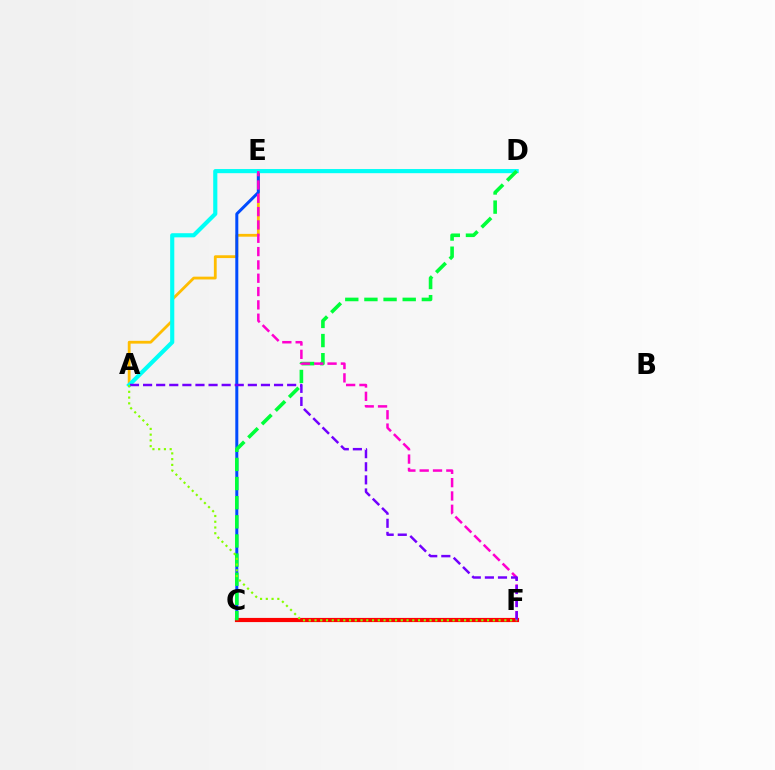{('A', 'E'): [{'color': '#ffbd00', 'line_style': 'solid', 'thickness': 2.02}], ('C', 'E'): [{'color': '#004bff', 'line_style': 'solid', 'thickness': 2.16}], ('C', 'F'): [{'color': '#ff0000', 'line_style': 'solid', 'thickness': 3.0}], ('A', 'D'): [{'color': '#00fff6', 'line_style': 'solid', 'thickness': 2.98}], ('C', 'D'): [{'color': '#00ff39', 'line_style': 'dashed', 'thickness': 2.6}], ('E', 'F'): [{'color': '#ff00cf', 'line_style': 'dashed', 'thickness': 1.81}], ('A', 'F'): [{'color': '#7200ff', 'line_style': 'dashed', 'thickness': 1.78}, {'color': '#84ff00', 'line_style': 'dotted', 'thickness': 1.56}]}